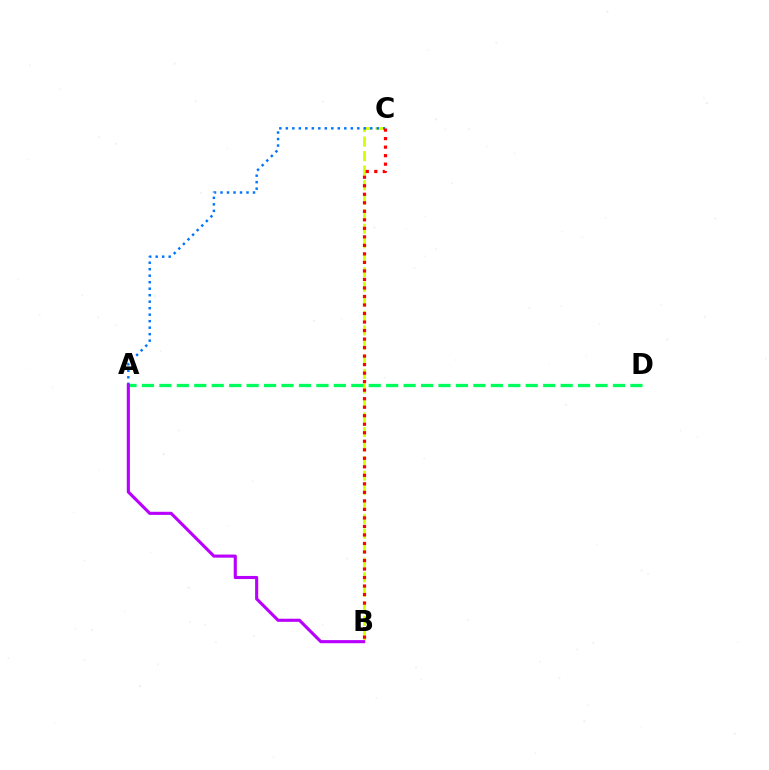{('B', 'C'): [{'color': '#d1ff00', 'line_style': 'dashed', 'thickness': 1.97}, {'color': '#ff0000', 'line_style': 'dotted', 'thickness': 2.31}], ('A', 'C'): [{'color': '#0074ff', 'line_style': 'dotted', 'thickness': 1.77}], ('A', 'D'): [{'color': '#00ff5c', 'line_style': 'dashed', 'thickness': 2.37}], ('A', 'B'): [{'color': '#b900ff', 'line_style': 'solid', 'thickness': 2.24}]}